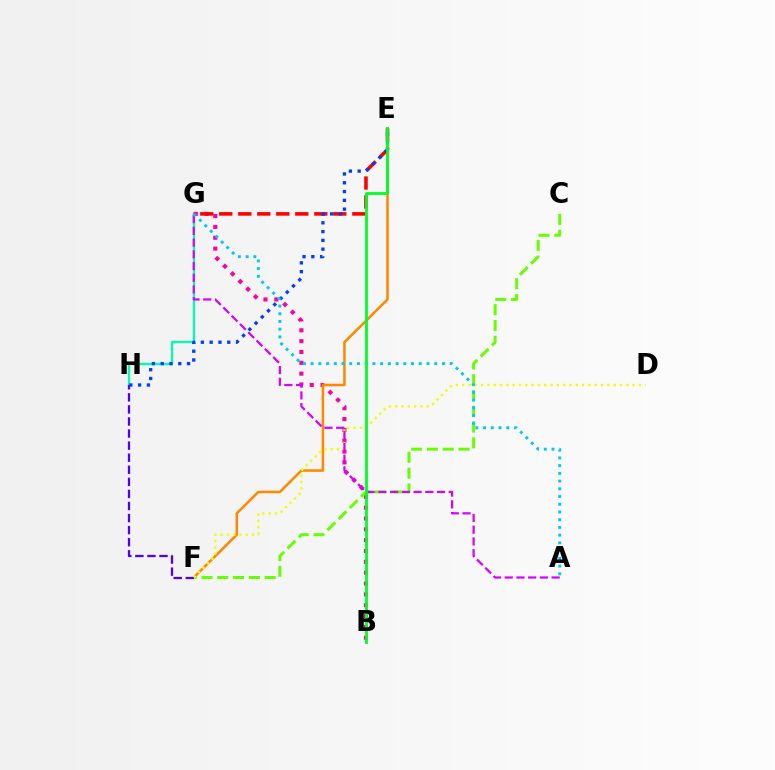{('G', 'H'): [{'color': '#00ffaf', 'line_style': 'solid', 'thickness': 1.64}], ('B', 'G'): [{'color': '#ff00a0', 'line_style': 'dotted', 'thickness': 2.95}], ('E', 'F'): [{'color': '#ff8800', 'line_style': 'solid', 'thickness': 1.83}], ('E', 'G'): [{'color': '#ff0000', 'line_style': 'dashed', 'thickness': 2.58}], ('C', 'F'): [{'color': '#66ff00', 'line_style': 'dashed', 'thickness': 2.15}], ('F', 'H'): [{'color': '#4f00ff', 'line_style': 'dashed', 'thickness': 1.64}], ('D', 'F'): [{'color': '#eeff00', 'line_style': 'dotted', 'thickness': 1.72}], ('A', 'G'): [{'color': '#d600ff', 'line_style': 'dashed', 'thickness': 1.59}, {'color': '#00c7ff', 'line_style': 'dotted', 'thickness': 2.1}], ('E', 'H'): [{'color': '#003fff', 'line_style': 'dotted', 'thickness': 2.39}], ('B', 'E'): [{'color': '#00ff27', 'line_style': 'solid', 'thickness': 2.02}]}